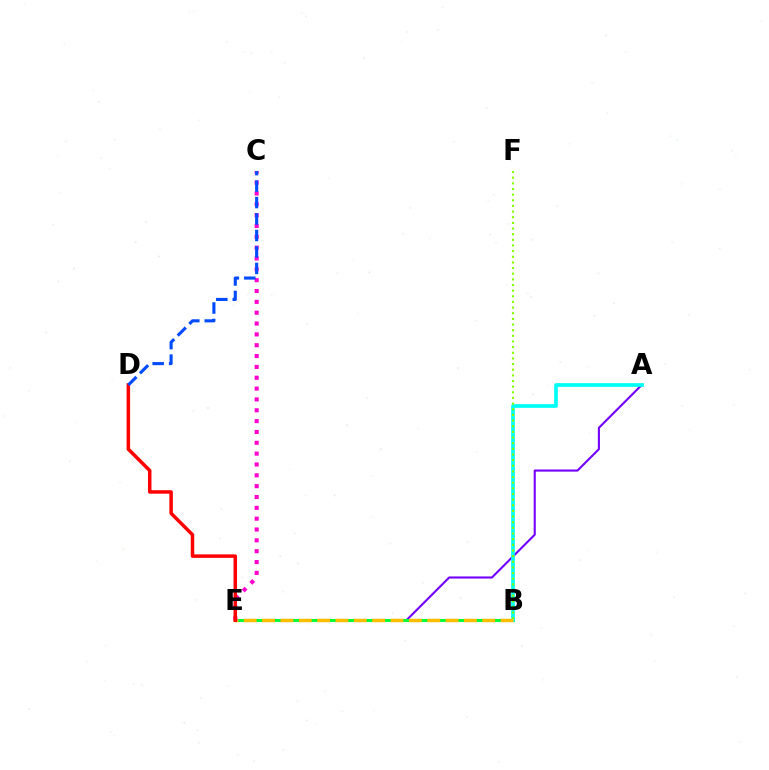{('A', 'E'): [{'color': '#7200ff', 'line_style': 'solid', 'thickness': 1.51}], ('B', 'E'): [{'color': '#00ff39', 'line_style': 'solid', 'thickness': 2.18}, {'color': '#ffbd00', 'line_style': 'dashed', 'thickness': 2.49}], ('A', 'B'): [{'color': '#00fff6', 'line_style': 'solid', 'thickness': 2.67}], ('B', 'F'): [{'color': '#84ff00', 'line_style': 'dotted', 'thickness': 1.53}], ('C', 'E'): [{'color': '#ff00cf', 'line_style': 'dotted', 'thickness': 2.95}], ('D', 'E'): [{'color': '#ff0000', 'line_style': 'solid', 'thickness': 2.52}], ('C', 'D'): [{'color': '#004bff', 'line_style': 'dashed', 'thickness': 2.24}]}